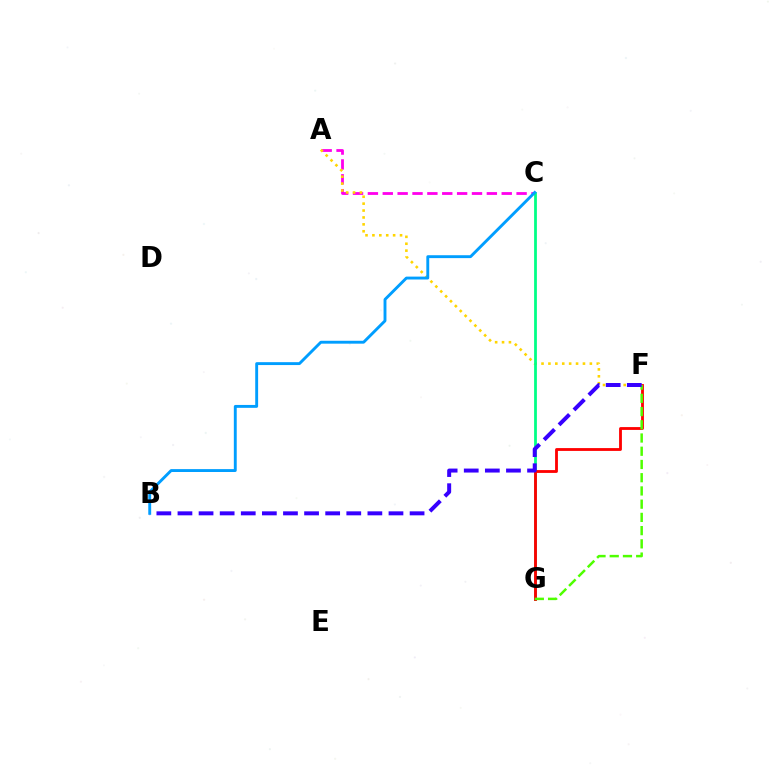{('A', 'C'): [{'color': '#ff00ed', 'line_style': 'dashed', 'thickness': 2.02}], ('A', 'F'): [{'color': '#ffd500', 'line_style': 'dotted', 'thickness': 1.88}], ('C', 'G'): [{'color': '#00ff86', 'line_style': 'solid', 'thickness': 2.0}], ('F', 'G'): [{'color': '#ff0000', 'line_style': 'solid', 'thickness': 2.03}, {'color': '#4fff00', 'line_style': 'dashed', 'thickness': 1.8}], ('B', 'F'): [{'color': '#3700ff', 'line_style': 'dashed', 'thickness': 2.87}], ('B', 'C'): [{'color': '#009eff', 'line_style': 'solid', 'thickness': 2.08}]}